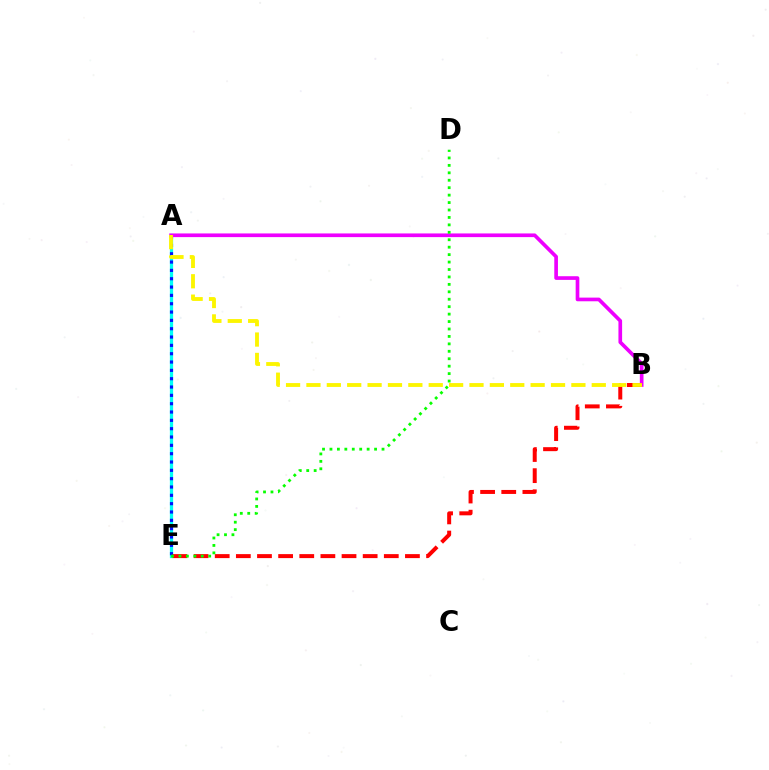{('A', 'E'): [{'color': '#00fff6', 'line_style': 'solid', 'thickness': 2.34}, {'color': '#0010ff', 'line_style': 'dotted', 'thickness': 2.26}], ('A', 'B'): [{'color': '#ee00ff', 'line_style': 'solid', 'thickness': 2.64}, {'color': '#fcf500', 'line_style': 'dashed', 'thickness': 2.77}], ('B', 'E'): [{'color': '#ff0000', 'line_style': 'dashed', 'thickness': 2.87}], ('D', 'E'): [{'color': '#08ff00', 'line_style': 'dotted', 'thickness': 2.02}]}